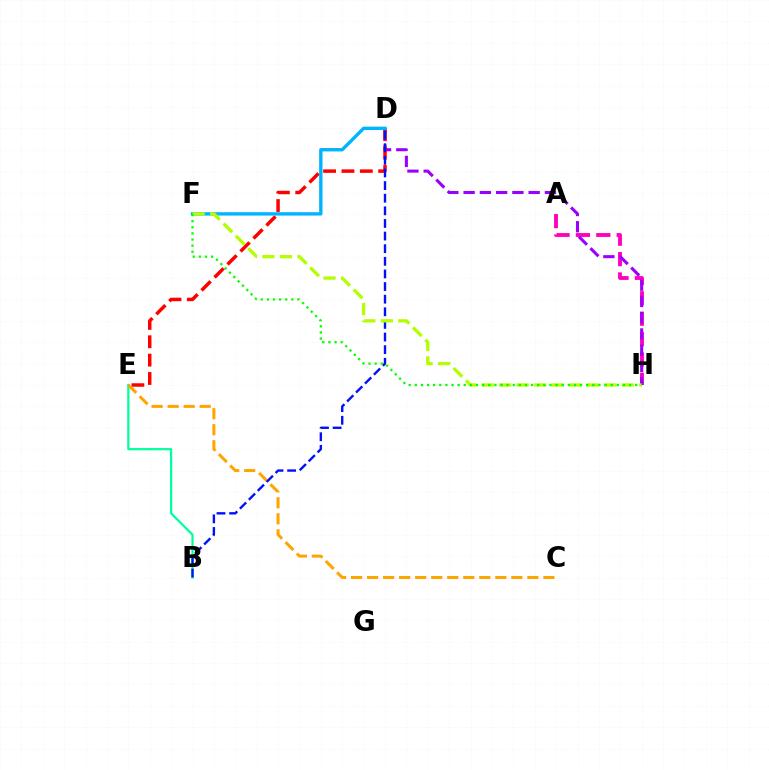{('A', 'H'): [{'color': '#ff00bd', 'line_style': 'dashed', 'thickness': 2.77}], ('D', 'H'): [{'color': '#9b00ff', 'line_style': 'dashed', 'thickness': 2.21}], ('D', 'E'): [{'color': '#ff0000', 'line_style': 'dashed', 'thickness': 2.49}], ('D', 'F'): [{'color': '#00b5ff', 'line_style': 'solid', 'thickness': 2.43}], ('B', 'E'): [{'color': '#00ff9d', 'line_style': 'solid', 'thickness': 1.59}], ('C', 'E'): [{'color': '#ffa500', 'line_style': 'dashed', 'thickness': 2.18}], ('B', 'D'): [{'color': '#0010ff', 'line_style': 'dashed', 'thickness': 1.71}], ('F', 'H'): [{'color': '#b3ff00', 'line_style': 'dashed', 'thickness': 2.38}, {'color': '#08ff00', 'line_style': 'dotted', 'thickness': 1.66}]}